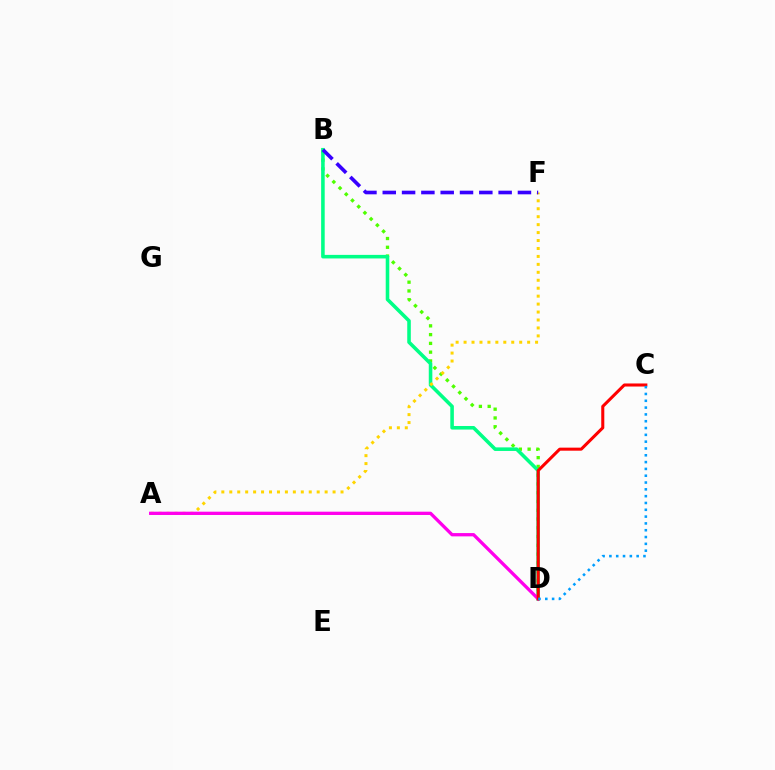{('B', 'D'): [{'color': '#4fff00', 'line_style': 'dotted', 'thickness': 2.38}, {'color': '#00ff86', 'line_style': 'solid', 'thickness': 2.57}], ('A', 'F'): [{'color': '#ffd500', 'line_style': 'dotted', 'thickness': 2.16}], ('A', 'D'): [{'color': '#ff00ed', 'line_style': 'solid', 'thickness': 2.37}], ('C', 'D'): [{'color': '#ff0000', 'line_style': 'solid', 'thickness': 2.2}, {'color': '#009eff', 'line_style': 'dotted', 'thickness': 1.85}], ('B', 'F'): [{'color': '#3700ff', 'line_style': 'dashed', 'thickness': 2.62}]}